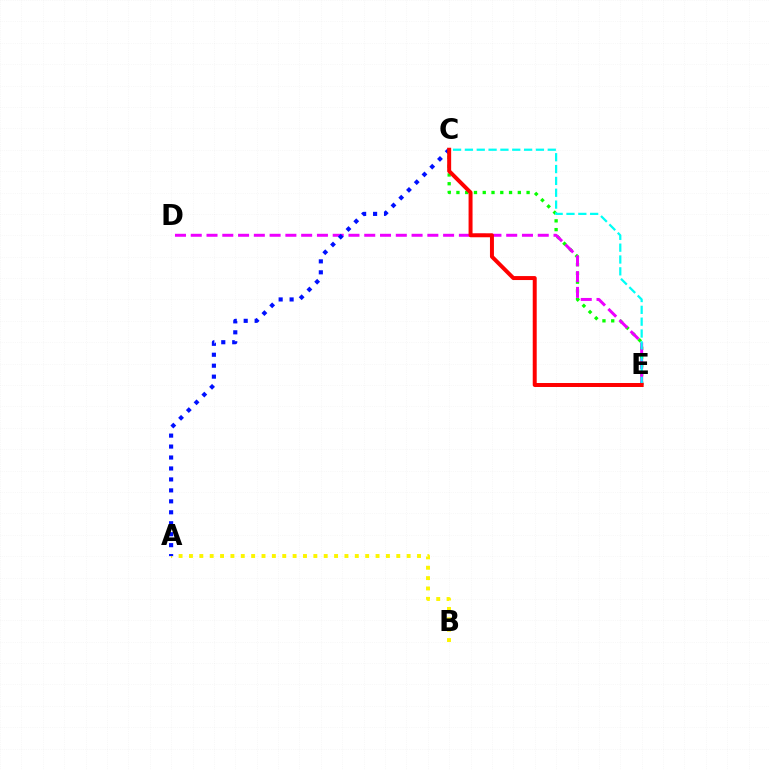{('C', 'E'): [{'color': '#08ff00', 'line_style': 'dotted', 'thickness': 2.38}, {'color': '#00fff6', 'line_style': 'dashed', 'thickness': 1.61}, {'color': '#ff0000', 'line_style': 'solid', 'thickness': 2.86}], ('D', 'E'): [{'color': '#ee00ff', 'line_style': 'dashed', 'thickness': 2.14}], ('A', 'B'): [{'color': '#fcf500', 'line_style': 'dotted', 'thickness': 2.82}], ('A', 'C'): [{'color': '#0010ff', 'line_style': 'dotted', 'thickness': 2.98}]}